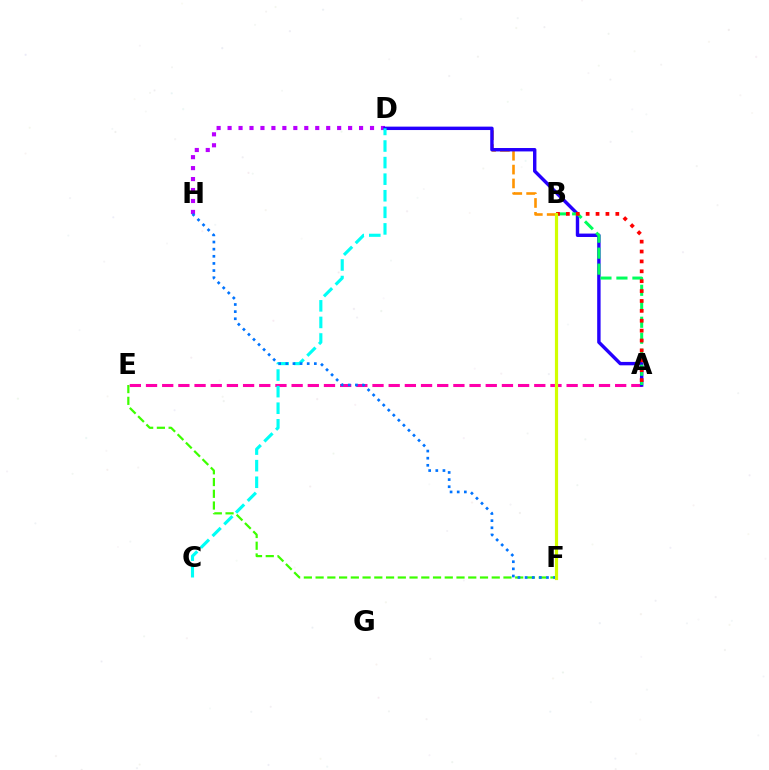{('D', 'H'): [{'color': '#b900ff', 'line_style': 'dotted', 'thickness': 2.98}], ('B', 'D'): [{'color': '#ff9400', 'line_style': 'dashed', 'thickness': 1.88}], ('A', 'E'): [{'color': '#ff00ac', 'line_style': 'dashed', 'thickness': 2.2}], ('A', 'D'): [{'color': '#2500ff', 'line_style': 'solid', 'thickness': 2.46}], ('E', 'F'): [{'color': '#3dff00', 'line_style': 'dashed', 'thickness': 1.6}], ('A', 'B'): [{'color': '#00ff5c', 'line_style': 'dashed', 'thickness': 2.17}, {'color': '#ff0000', 'line_style': 'dotted', 'thickness': 2.69}], ('C', 'D'): [{'color': '#00fff6', 'line_style': 'dashed', 'thickness': 2.25}], ('F', 'H'): [{'color': '#0074ff', 'line_style': 'dotted', 'thickness': 1.94}], ('B', 'F'): [{'color': '#d1ff00', 'line_style': 'solid', 'thickness': 2.29}]}